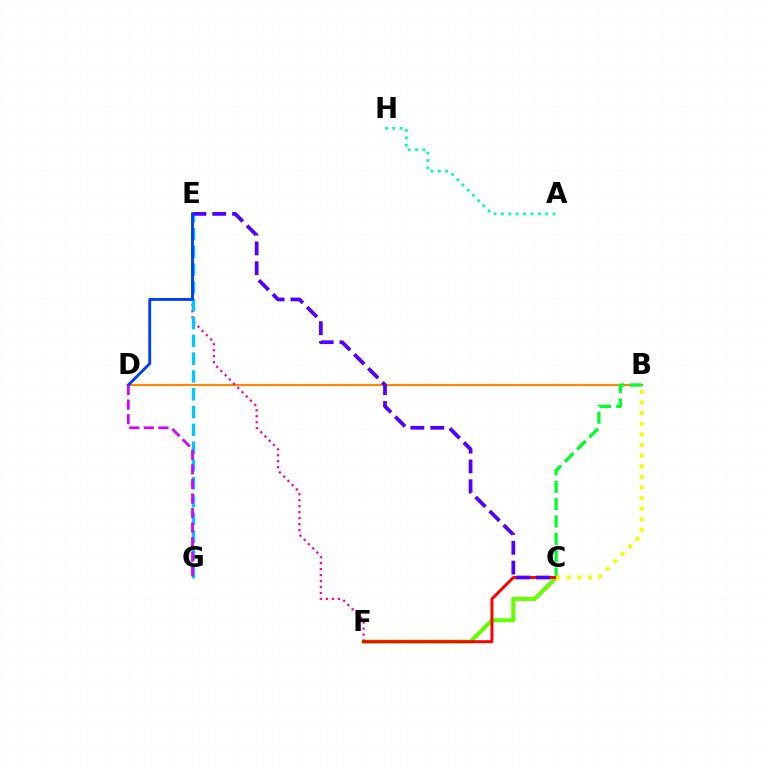{('C', 'F'): [{'color': '#66ff00', 'line_style': 'solid', 'thickness': 2.94}, {'color': '#ff0000', 'line_style': 'solid', 'thickness': 2.13}], ('B', 'D'): [{'color': '#ff8800', 'line_style': 'solid', 'thickness': 1.54}], ('E', 'F'): [{'color': '#ff00a0', 'line_style': 'dotted', 'thickness': 1.63}], ('B', 'C'): [{'color': '#00ff27', 'line_style': 'dashed', 'thickness': 2.36}, {'color': '#eeff00', 'line_style': 'dotted', 'thickness': 2.88}], ('A', 'H'): [{'color': '#00ffaf', 'line_style': 'dotted', 'thickness': 2.0}], ('E', 'G'): [{'color': '#00c7ff', 'line_style': 'dashed', 'thickness': 2.42}], ('C', 'E'): [{'color': '#4f00ff', 'line_style': 'dashed', 'thickness': 2.69}], ('D', 'E'): [{'color': '#003fff', 'line_style': 'solid', 'thickness': 2.07}], ('D', 'G'): [{'color': '#d600ff', 'line_style': 'dashed', 'thickness': 1.98}]}